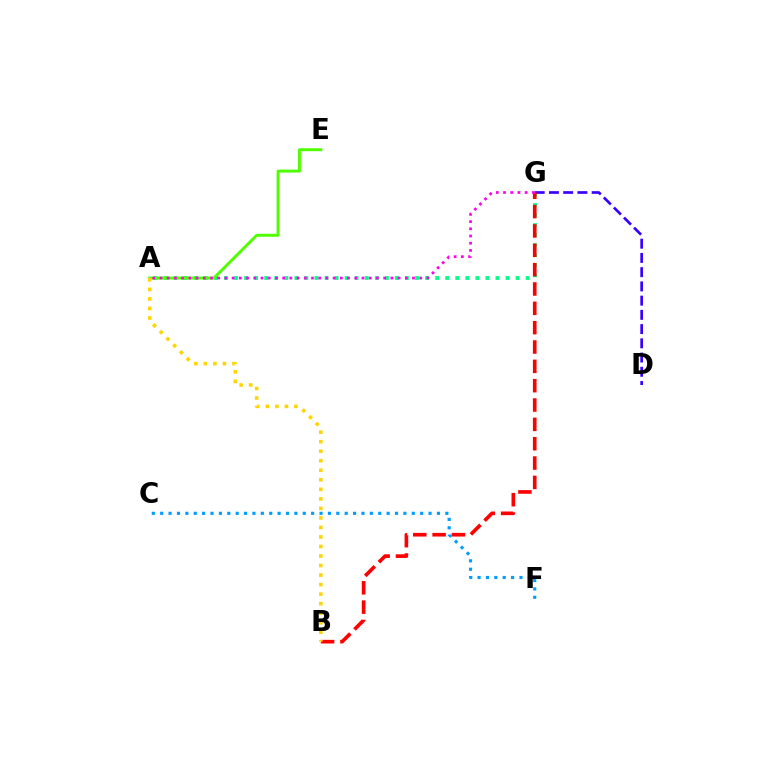{('A', 'G'): [{'color': '#00ff86', 'line_style': 'dotted', 'thickness': 2.73}, {'color': '#ff00ed', 'line_style': 'dotted', 'thickness': 1.96}], ('D', 'G'): [{'color': '#3700ff', 'line_style': 'dashed', 'thickness': 1.93}], ('A', 'E'): [{'color': '#4fff00', 'line_style': 'solid', 'thickness': 2.12}], ('B', 'G'): [{'color': '#ff0000', 'line_style': 'dashed', 'thickness': 2.63}], ('C', 'F'): [{'color': '#009eff', 'line_style': 'dotted', 'thickness': 2.28}], ('A', 'B'): [{'color': '#ffd500', 'line_style': 'dotted', 'thickness': 2.59}]}